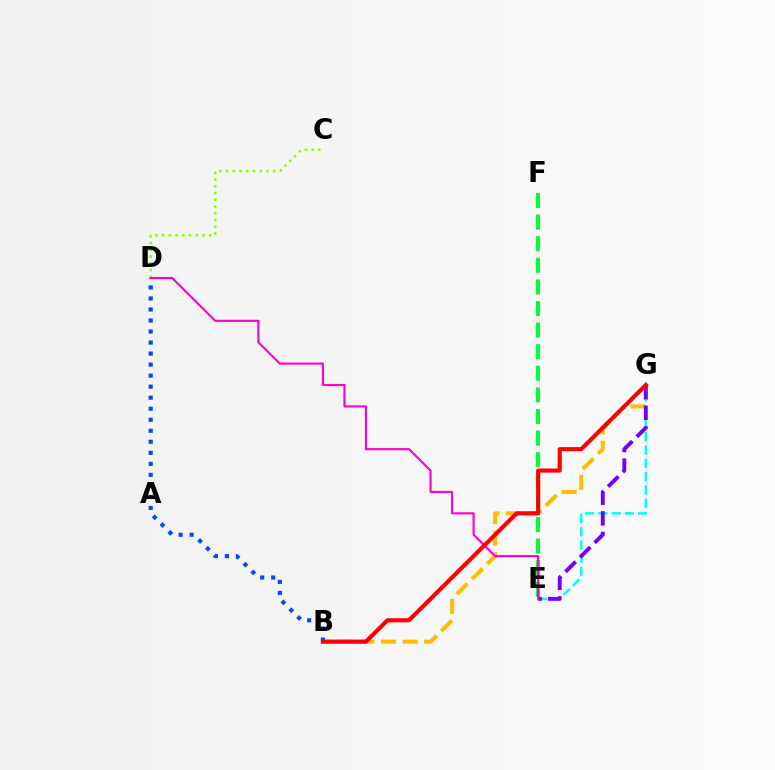{('E', 'G'): [{'color': '#00fff6', 'line_style': 'dashed', 'thickness': 1.81}, {'color': '#7200ff', 'line_style': 'dashed', 'thickness': 2.8}], ('C', 'D'): [{'color': '#84ff00', 'line_style': 'dotted', 'thickness': 1.83}], ('B', 'G'): [{'color': '#ffbd00', 'line_style': 'dashed', 'thickness': 2.93}, {'color': '#ff0000', 'line_style': 'solid', 'thickness': 2.98}], ('E', 'F'): [{'color': '#00ff39', 'line_style': 'dashed', 'thickness': 2.93}], ('B', 'D'): [{'color': '#004bff', 'line_style': 'dotted', 'thickness': 3.0}], ('D', 'E'): [{'color': '#ff00cf', 'line_style': 'solid', 'thickness': 1.54}]}